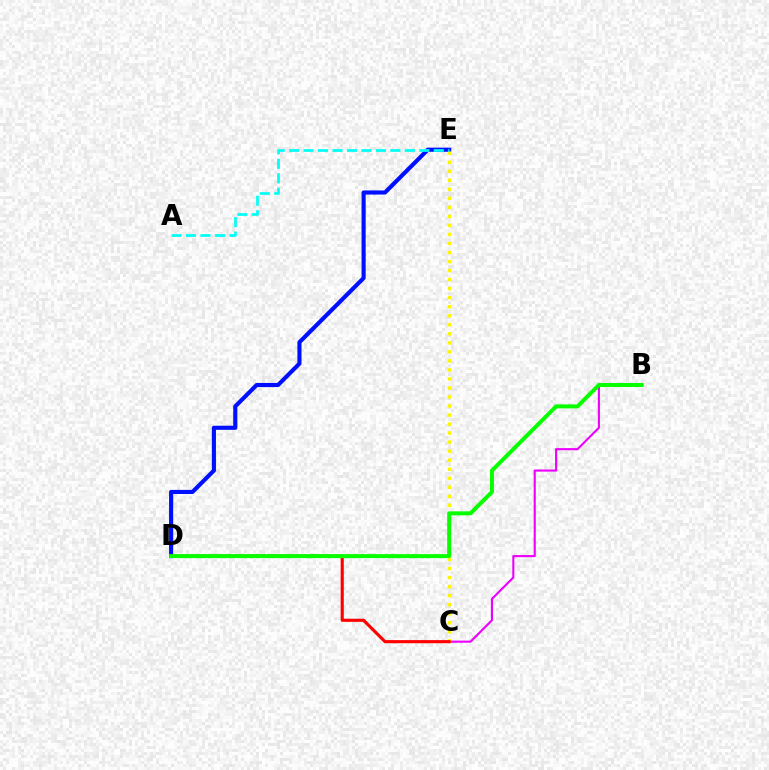{('B', 'C'): [{'color': '#ee00ff', 'line_style': 'solid', 'thickness': 1.53}], ('D', 'E'): [{'color': '#0010ff', 'line_style': 'solid', 'thickness': 2.97}], ('C', 'E'): [{'color': '#fcf500', 'line_style': 'dotted', 'thickness': 2.45}], ('A', 'E'): [{'color': '#00fff6', 'line_style': 'dashed', 'thickness': 1.97}], ('C', 'D'): [{'color': '#ff0000', 'line_style': 'solid', 'thickness': 2.25}], ('B', 'D'): [{'color': '#08ff00', 'line_style': 'solid', 'thickness': 2.88}]}